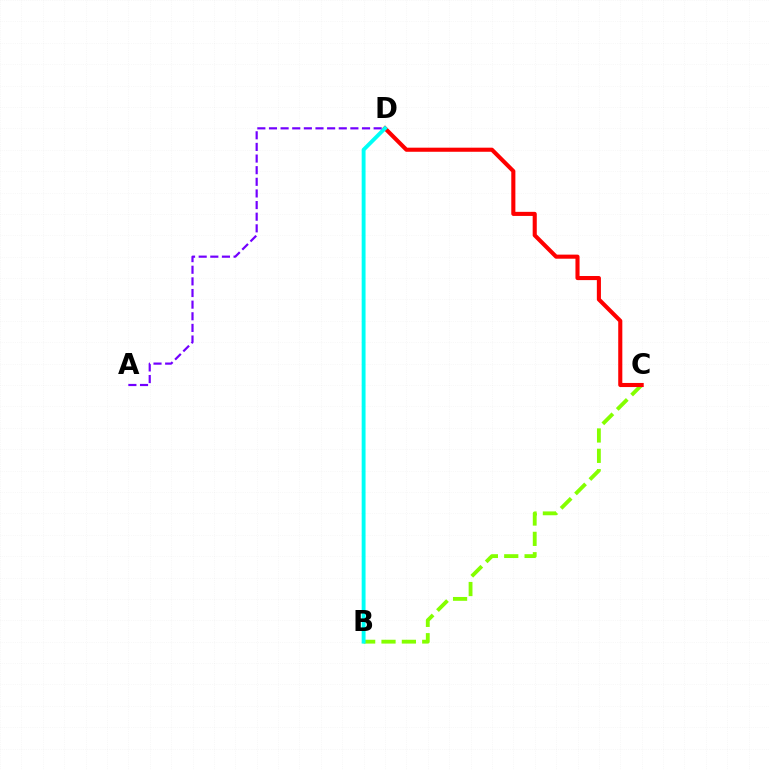{('B', 'C'): [{'color': '#84ff00', 'line_style': 'dashed', 'thickness': 2.77}], ('C', 'D'): [{'color': '#ff0000', 'line_style': 'solid', 'thickness': 2.95}], ('B', 'D'): [{'color': '#00fff6', 'line_style': 'solid', 'thickness': 2.79}], ('A', 'D'): [{'color': '#7200ff', 'line_style': 'dashed', 'thickness': 1.58}]}